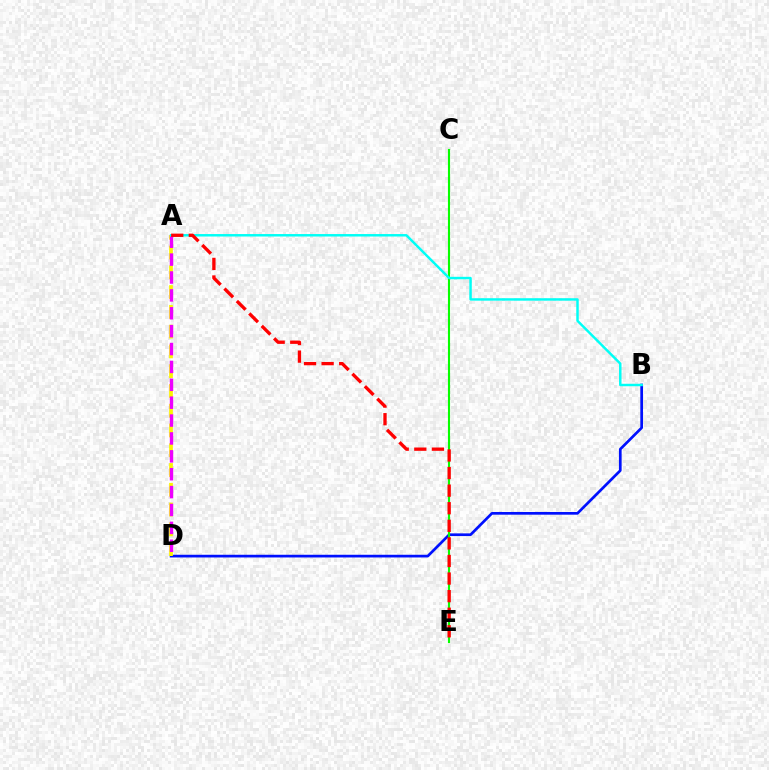{('B', 'D'): [{'color': '#0010ff', 'line_style': 'solid', 'thickness': 1.94}], ('A', 'D'): [{'color': '#fcf500', 'line_style': 'dashed', 'thickness': 2.69}, {'color': '#ee00ff', 'line_style': 'dashed', 'thickness': 2.43}], ('C', 'E'): [{'color': '#08ff00', 'line_style': 'solid', 'thickness': 1.53}], ('A', 'B'): [{'color': '#00fff6', 'line_style': 'solid', 'thickness': 1.77}], ('A', 'E'): [{'color': '#ff0000', 'line_style': 'dashed', 'thickness': 2.39}]}